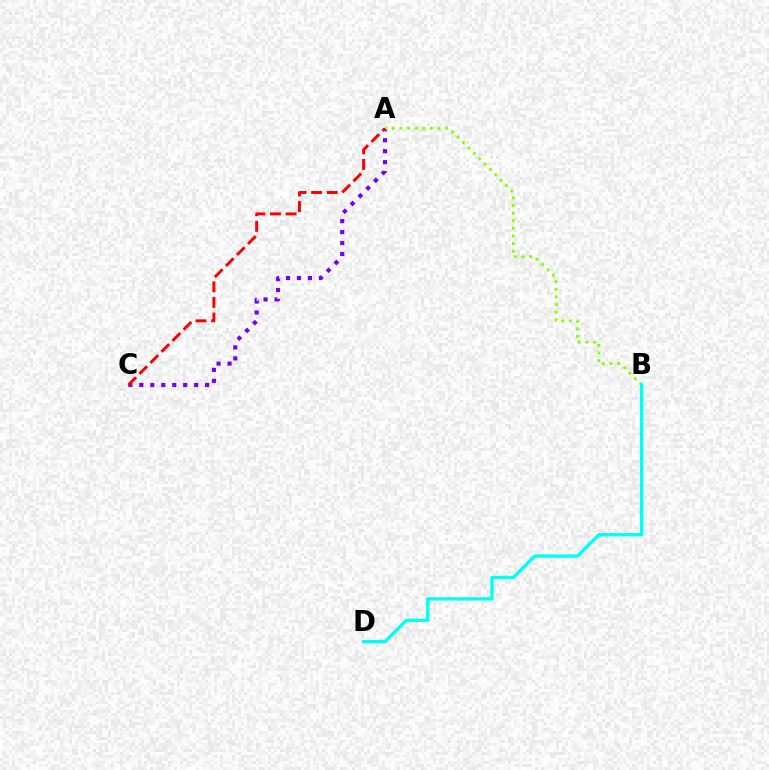{('A', 'C'): [{'color': '#7200ff', 'line_style': 'dotted', 'thickness': 2.98}, {'color': '#ff0000', 'line_style': 'dashed', 'thickness': 2.12}], ('A', 'B'): [{'color': '#84ff00', 'line_style': 'dotted', 'thickness': 2.07}], ('B', 'D'): [{'color': '#00fff6', 'line_style': 'solid', 'thickness': 2.4}]}